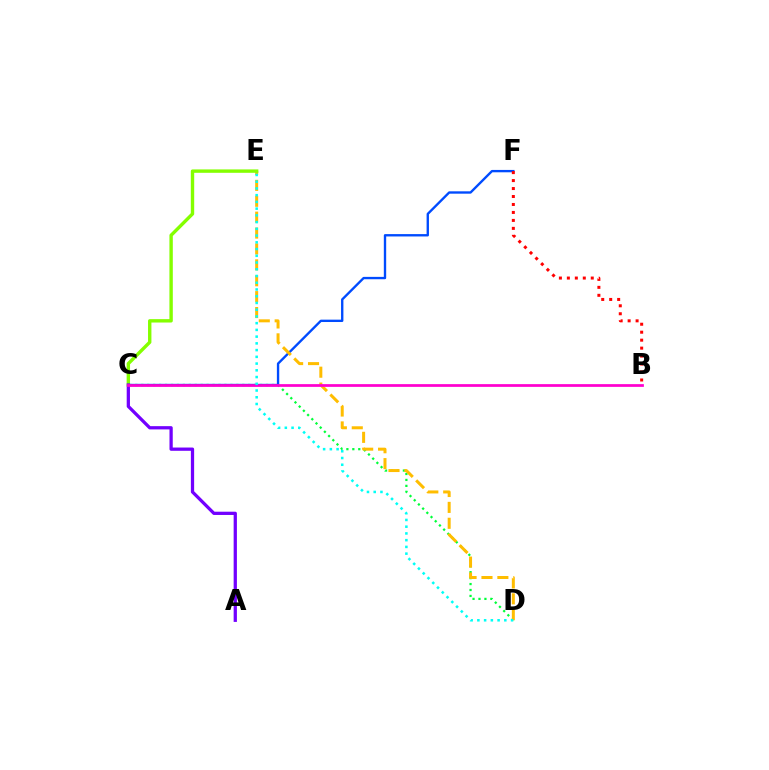{('C', 'D'): [{'color': '#00ff39', 'line_style': 'dotted', 'thickness': 1.61}], ('C', 'F'): [{'color': '#004bff', 'line_style': 'solid', 'thickness': 1.7}], ('B', 'F'): [{'color': '#ff0000', 'line_style': 'dotted', 'thickness': 2.16}], ('D', 'E'): [{'color': '#ffbd00', 'line_style': 'dashed', 'thickness': 2.16}, {'color': '#00fff6', 'line_style': 'dotted', 'thickness': 1.83}], ('C', 'E'): [{'color': '#84ff00', 'line_style': 'solid', 'thickness': 2.44}], ('A', 'C'): [{'color': '#7200ff', 'line_style': 'solid', 'thickness': 2.35}], ('B', 'C'): [{'color': '#ff00cf', 'line_style': 'solid', 'thickness': 1.97}]}